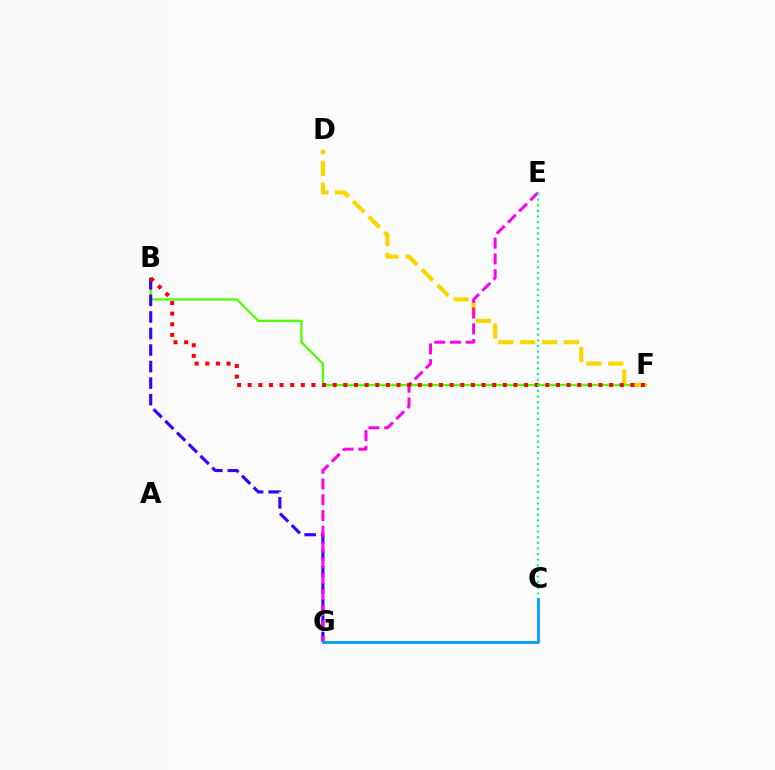{('B', 'F'): [{'color': '#4fff00', 'line_style': 'solid', 'thickness': 1.64}, {'color': '#ff0000', 'line_style': 'dotted', 'thickness': 2.89}], ('D', 'F'): [{'color': '#ffd500', 'line_style': 'dashed', 'thickness': 2.97}], ('B', 'G'): [{'color': '#3700ff', 'line_style': 'dashed', 'thickness': 2.25}], ('E', 'G'): [{'color': '#ff00ed', 'line_style': 'dashed', 'thickness': 2.14}], ('C', 'E'): [{'color': '#00ff86', 'line_style': 'dotted', 'thickness': 1.53}], ('C', 'G'): [{'color': '#009eff', 'line_style': 'solid', 'thickness': 2.02}]}